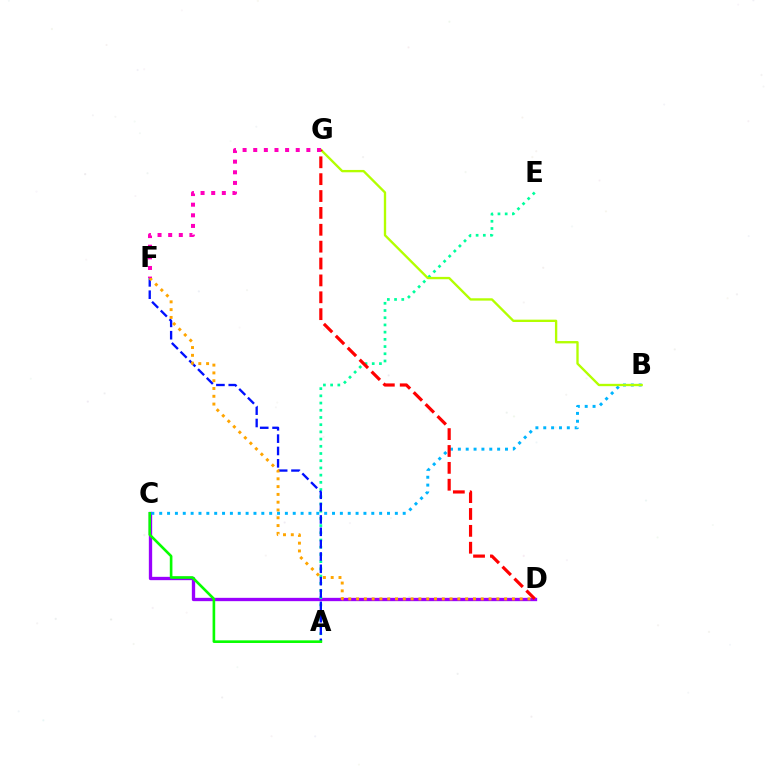{('C', 'D'): [{'color': '#9b00ff', 'line_style': 'solid', 'thickness': 2.39}], ('A', 'E'): [{'color': '#00ff9d', 'line_style': 'dotted', 'thickness': 1.96}], ('A', 'F'): [{'color': '#0010ff', 'line_style': 'dashed', 'thickness': 1.68}], ('D', 'F'): [{'color': '#ffa500', 'line_style': 'dotted', 'thickness': 2.12}], ('A', 'C'): [{'color': '#08ff00', 'line_style': 'solid', 'thickness': 1.89}], ('B', 'C'): [{'color': '#00b5ff', 'line_style': 'dotted', 'thickness': 2.13}], ('B', 'G'): [{'color': '#b3ff00', 'line_style': 'solid', 'thickness': 1.69}], ('D', 'G'): [{'color': '#ff0000', 'line_style': 'dashed', 'thickness': 2.29}], ('F', 'G'): [{'color': '#ff00bd', 'line_style': 'dotted', 'thickness': 2.89}]}